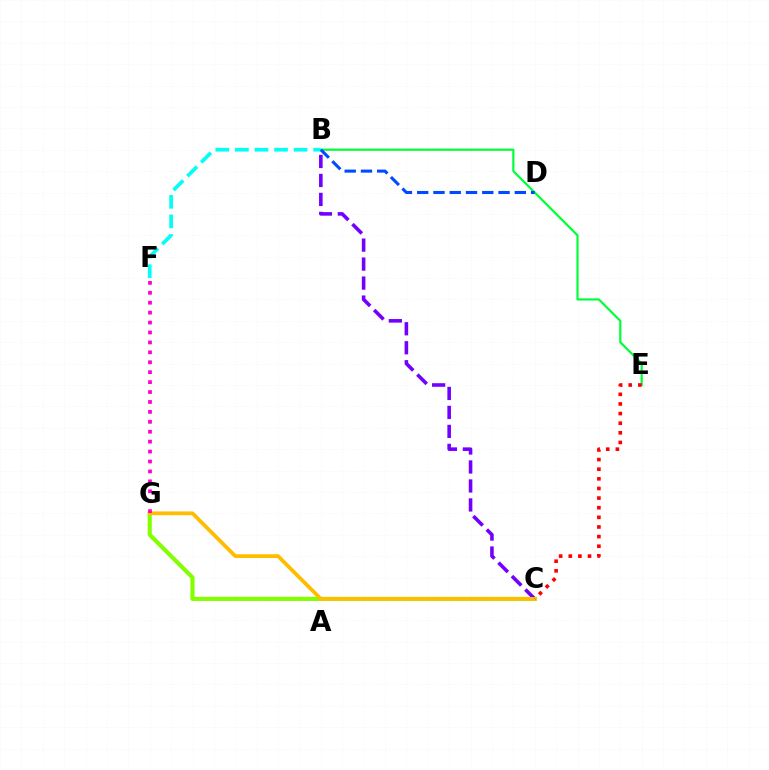{('C', 'G'): [{'color': '#84ff00', 'line_style': 'solid', 'thickness': 2.98}, {'color': '#ffbd00', 'line_style': 'solid', 'thickness': 2.73}], ('B', 'E'): [{'color': '#00ff39', 'line_style': 'solid', 'thickness': 1.58}], ('B', 'F'): [{'color': '#00fff6', 'line_style': 'dashed', 'thickness': 2.66}], ('B', 'C'): [{'color': '#7200ff', 'line_style': 'dashed', 'thickness': 2.58}], ('B', 'D'): [{'color': '#004bff', 'line_style': 'dashed', 'thickness': 2.21}], ('C', 'E'): [{'color': '#ff0000', 'line_style': 'dotted', 'thickness': 2.62}], ('F', 'G'): [{'color': '#ff00cf', 'line_style': 'dotted', 'thickness': 2.7}]}